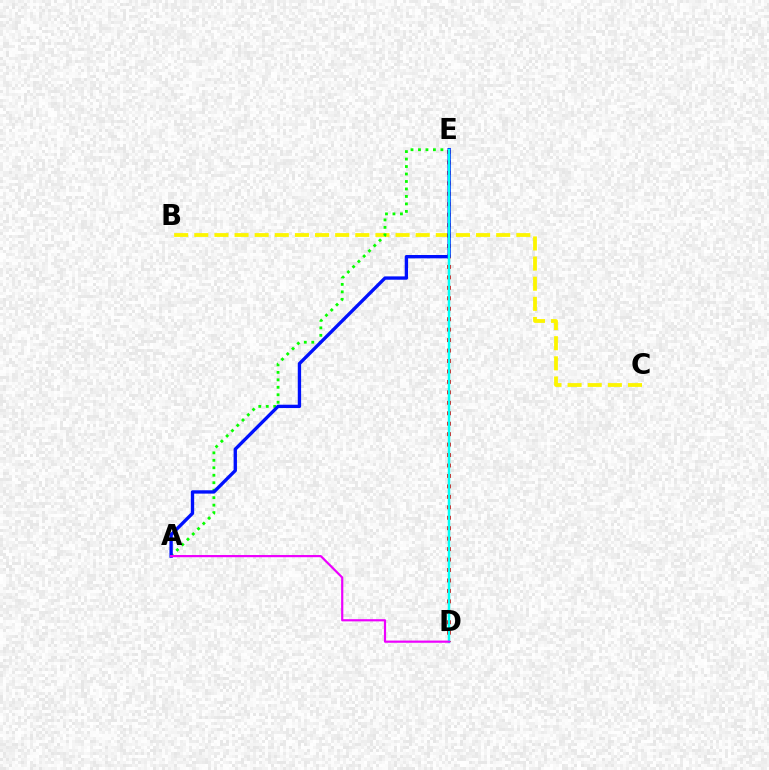{('B', 'C'): [{'color': '#fcf500', 'line_style': 'dashed', 'thickness': 2.73}], ('A', 'E'): [{'color': '#08ff00', 'line_style': 'dotted', 'thickness': 2.03}, {'color': '#0010ff', 'line_style': 'solid', 'thickness': 2.41}], ('D', 'E'): [{'color': '#ff0000', 'line_style': 'dotted', 'thickness': 2.84}, {'color': '#00fff6', 'line_style': 'solid', 'thickness': 1.79}], ('A', 'D'): [{'color': '#ee00ff', 'line_style': 'solid', 'thickness': 1.58}]}